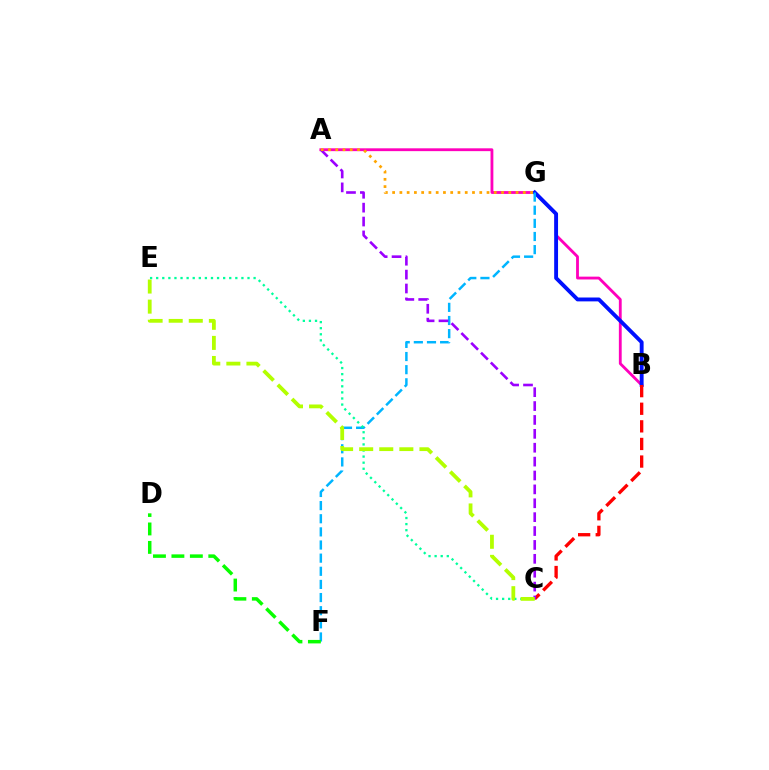{('A', 'B'): [{'color': '#ff00bd', 'line_style': 'solid', 'thickness': 2.03}], ('B', 'G'): [{'color': '#0010ff', 'line_style': 'solid', 'thickness': 2.79}], ('B', 'C'): [{'color': '#ff0000', 'line_style': 'dashed', 'thickness': 2.39}], ('F', 'G'): [{'color': '#00b5ff', 'line_style': 'dashed', 'thickness': 1.78}], ('D', 'F'): [{'color': '#08ff00', 'line_style': 'dashed', 'thickness': 2.51}], ('C', 'E'): [{'color': '#00ff9d', 'line_style': 'dotted', 'thickness': 1.65}, {'color': '#b3ff00', 'line_style': 'dashed', 'thickness': 2.73}], ('A', 'C'): [{'color': '#9b00ff', 'line_style': 'dashed', 'thickness': 1.89}], ('A', 'G'): [{'color': '#ffa500', 'line_style': 'dotted', 'thickness': 1.97}]}